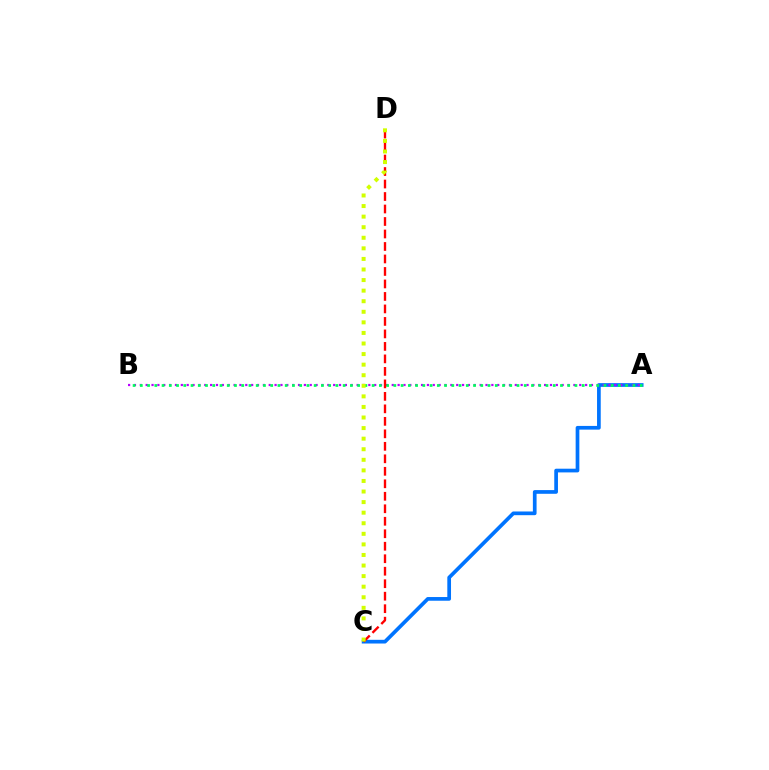{('A', 'C'): [{'color': '#0074ff', 'line_style': 'solid', 'thickness': 2.67}], ('A', 'B'): [{'color': '#b900ff', 'line_style': 'dotted', 'thickness': 1.59}, {'color': '#00ff5c', 'line_style': 'dotted', 'thickness': 1.97}], ('C', 'D'): [{'color': '#ff0000', 'line_style': 'dashed', 'thickness': 1.7}, {'color': '#d1ff00', 'line_style': 'dotted', 'thickness': 2.87}]}